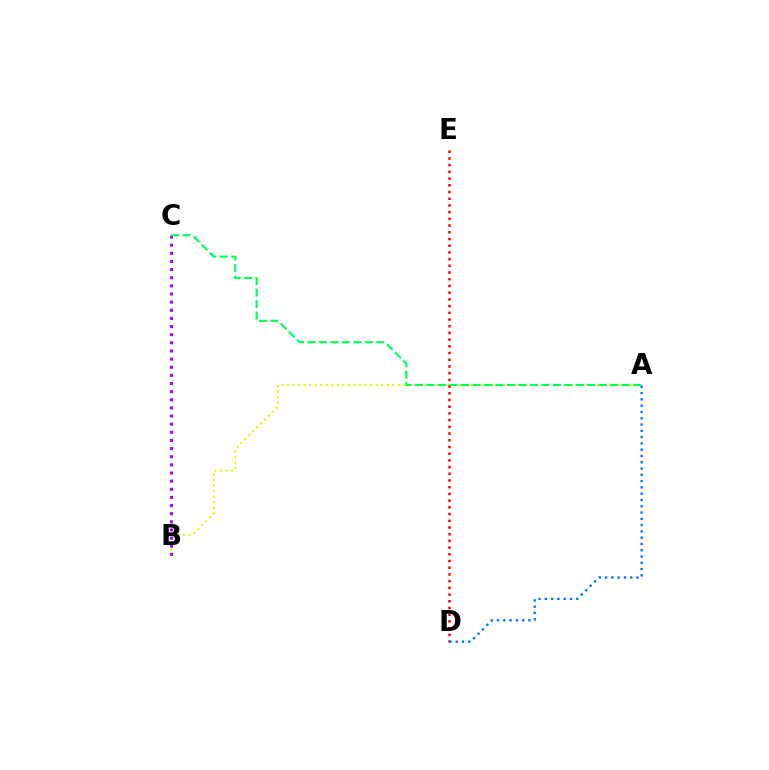{('A', 'B'): [{'color': '#d1ff00', 'line_style': 'dotted', 'thickness': 1.51}], ('D', 'E'): [{'color': '#ff0000', 'line_style': 'dotted', 'thickness': 1.82}], ('B', 'C'): [{'color': '#b900ff', 'line_style': 'dotted', 'thickness': 2.21}], ('A', 'C'): [{'color': '#00ff5c', 'line_style': 'dashed', 'thickness': 1.56}], ('A', 'D'): [{'color': '#0074ff', 'line_style': 'dotted', 'thickness': 1.71}]}